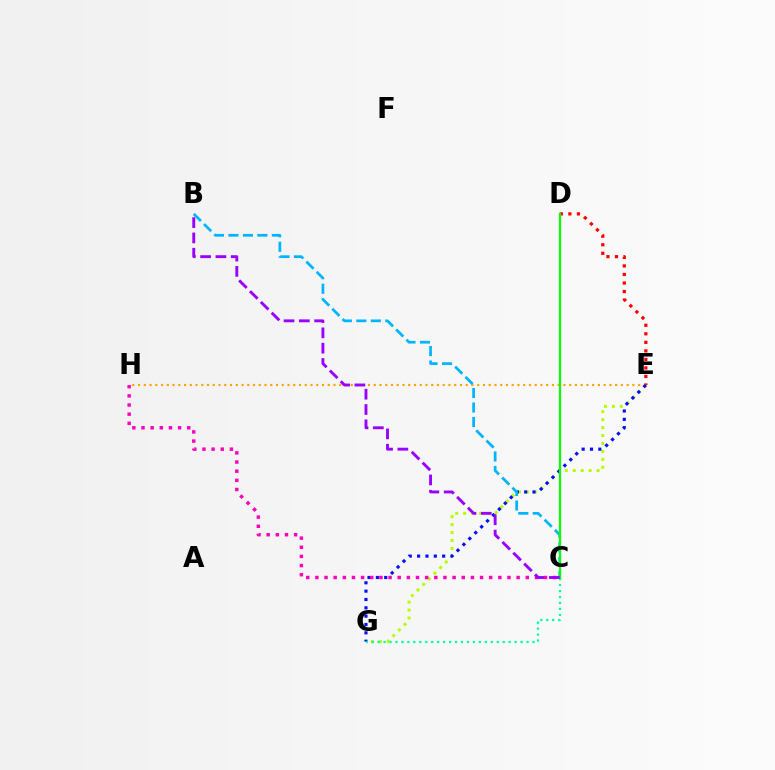{('E', 'G'): [{'color': '#b3ff00', 'line_style': 'dotted', 'thickness': 2.16}, {'color': '#0010ff', 'line_style': 'dotted', 'thickness': 2.27}], ('E', 'H'): [{'color': '#ffa500', 'line_style': 'dotted', 'thickness': 1.56}], ('D', 'E'): [{'color': '#ff0000', 'line_style': 'dotted', 'thickness': 2.32}], ('B', 'C'): [{'color': '#00b5ff', 'line_style': 'dashed', 'thickness': 1.97}, {'color': '#9b00ff', 'line_style': 'dashed', 'thickness': 2.08}], ('C', 'H'): [{'color': '#ff00bd', 'line_style': 'dotted', 'thickness': 2.49}], ('C', 'G'): [{'color': '#00ff9d', 'line_style': 'dotted', 'thickness': 1.62}], ('C', 'D'): [{'color': '#08ff00', 'line_style': 'solid', 'thickness': 1.59}]}